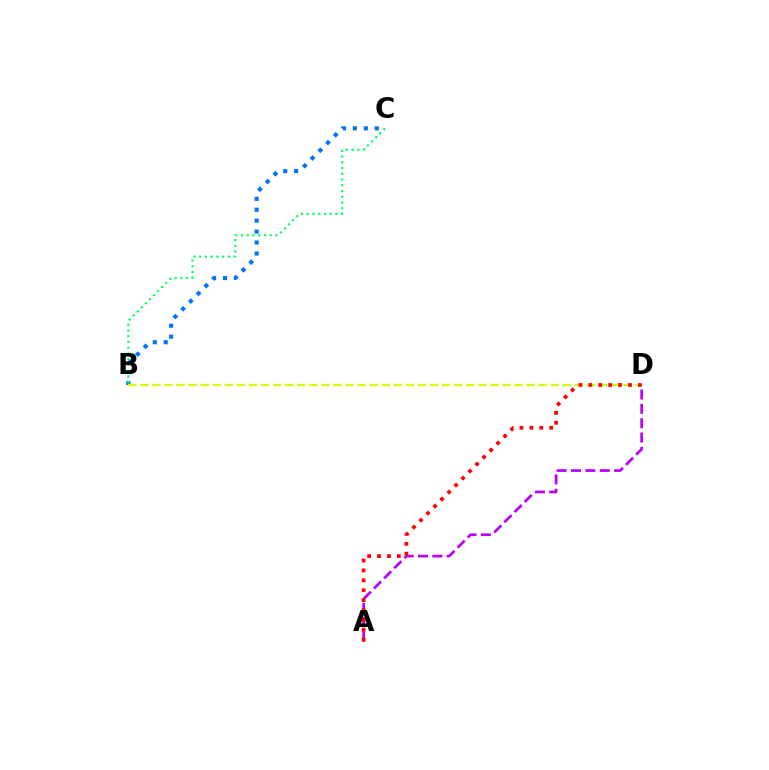{('B', 'C'): [{'color': '#0074ff', 'line_style': 'dotted', 'thickness': 2.97}, {'color': '#00ff5c', 'line_style': 'dotted', 'thickness': 1.56}], ('B', 'D'): [{'color': '#d1ff00', 'line_style': 'dashed', 'thickness': 1.64}], ('A', 'D'): [{'color': '#b900ff', 'line_style': 'dashed', 'thickness': 1.95}, {'color': '#ff0000', 'line_style': 'dotted', 'thickness': 2.69}]}